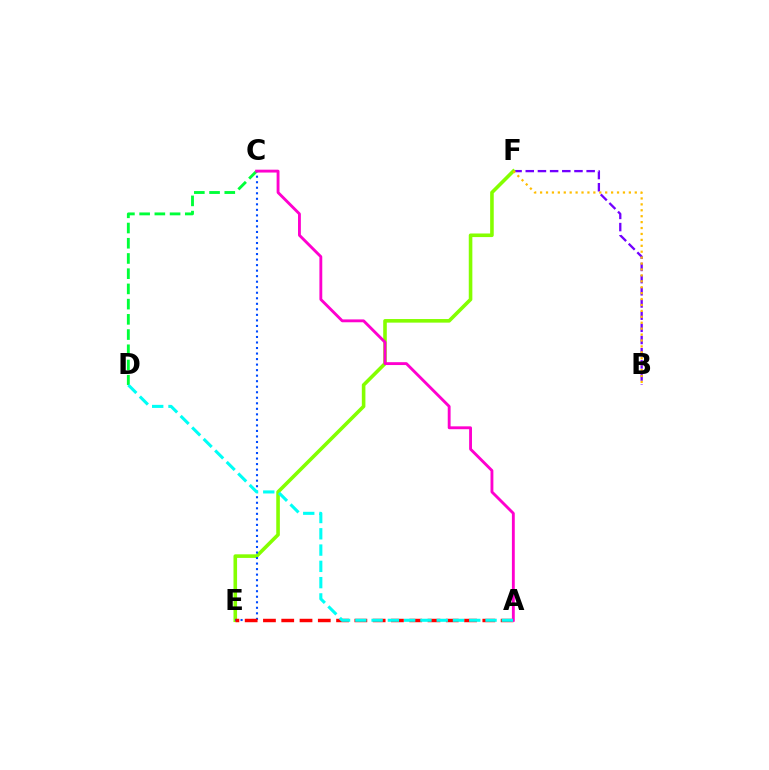{('B', 'F'): [{'color': '#7200ff', 'line_style': 'dashed', 'thickness': 1.65}, {'color': '#ffbd00', 'line_style': 'dotted', 'thickness': 1.61}], ('C', 'D'): [{'color': '#00ff39', 'line_style': 'dashed', 'thickness': 2.07}], ('E', 'F'): [{'color': '#84ff00', 'line_style': 'solid', 'thickness': 2.58}], ('C', 'E'): [{'color': '#004bff', 'line_style': 'dotted', 'thickness': 1.5}], ('A', 'E'): [{'color': '#ff0000', 'line_style': 'dashed', 'thickness': 2.48}], ('A', 'C'): [{'color': '#ff00cf', 'line_style': 'solid', 'thickness': 2.06}], ('A', 'D'): [{'color': '#00fff6', 'line_style': 'dashed', 'thickness': 2.21}]}